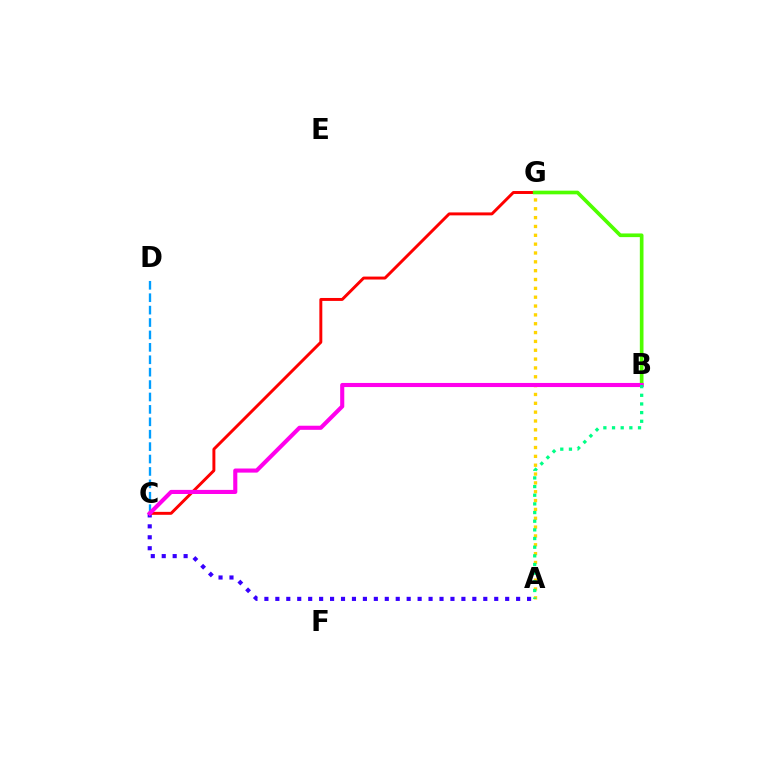{('C', 'D'): [{'color': '#009eff', 'line_style': 'dashed', 'thickness': 1.69}], ('A', 'C'): [{'color': '#3700ff', 'line_style': 'dotted', 'thickness': 2.97}], ('C', 'G'): [{'color': '#ff0000', 'line_style': 'solid', 'thickness': 2.12}], ('B', 'G'): [{'color': '#4fff00', 'line_style': 'solid', 'thickness': 2.64}], ('A', 'G'): [{'color': '#ffd500', 'line_style': 'dotted', 'thickness': 2.4}], ('B', 'C'): [{'color': '#ff00ed', 'line_style': 'solid', 'thickness': 2.95}], ('A', 'B'): [{'color': '#00ff86', 'line_style': 'dotted', 'thickness': 2.35}]}